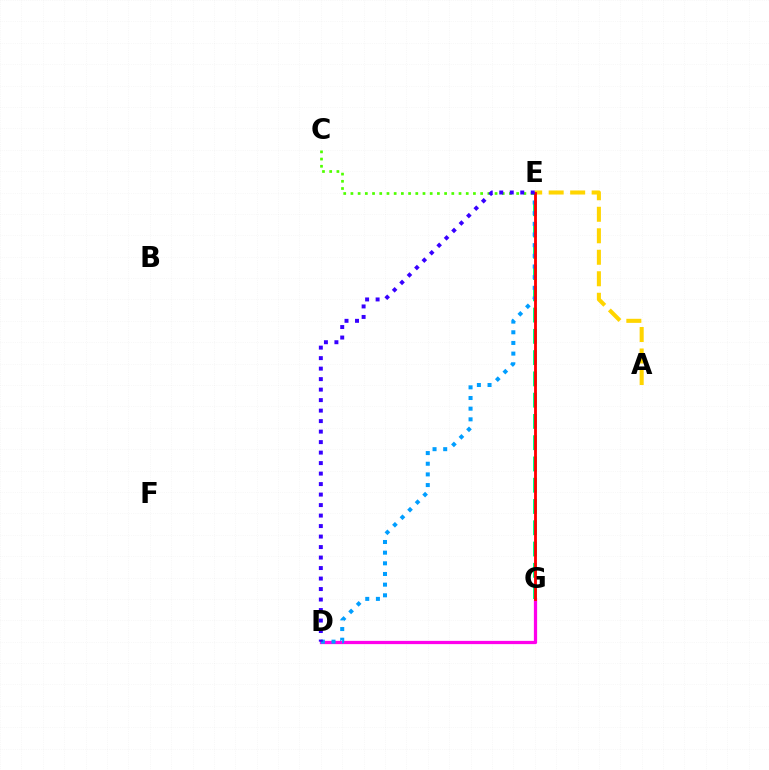{('D', 'G'): [{'color': '#ff00ed', 'line_style': 'solid', 'thickness': 2.34}], ('C', 'E'): [{'color': '#4fff00', 'line_style': 'dotted', 'thickness': 1.96}], ('E', 'G'): [{'color': '#00ff86', 'line_style': 'dashed', 'thickness': 2.89}, {'color': '#ff0000', 'line_style': 'solid', 'thickness': 2.05}], ('A', 'E'): [{'color': '#ffd500', 'line_style': 'dashed', 'thickness': 2.92}], ('D', 'E'): [{'color': '#009eff', 'line_style': 'dotted', 'thickness': 2.9}, {'color': '#3700ff', 'line_style': 'dotted', 'thickness': 2.85}]}